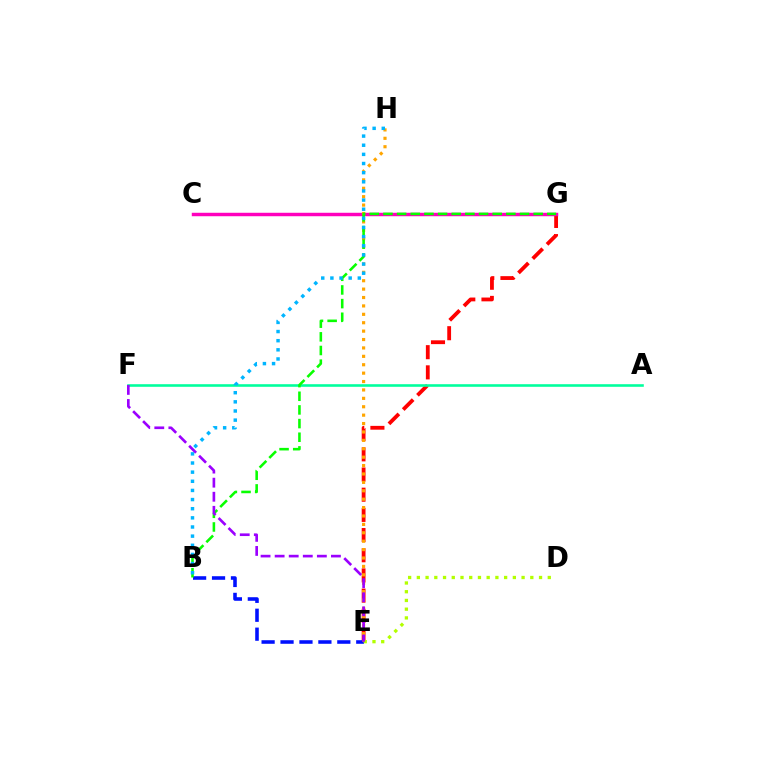{('E', 'G'): [{'color': '#ff0000', 'line_style': 'dashed', 'thickness': 2.74}], ('B', 'E'): [{'color': '#0010ff', 'line_style': 'dashed', 'thickness': 2.57}], ('A', 'F'): [{'color': '#00ff9d', 'line_style': 'solid', 'thickness': 1.87}], ('D', 'E'): [{'color': '#b3ff00', 'line_style': 'dotted', 'thickness': 2.37}], ('C', 'G'): [{'color': '#ff00bd', 'line_style': 'solid', 'thickness': 2.49}], ('E', 'H'): [{'color': '#ffa500', 'line_style': 'dotted', 'thickness': 2.28}], ('B', 'G'): [{'color': '#08ff00', 'line_style': 'dashed', 'thickness': 1.86}], ('E', 'F'): [{'color': '#9b00ff', 'line_style': 'dashed', 'thickness': 1.91}], ('B', 'H'): [{'color': '#00b5ff', 'line_style': 'dotted', 'thickness': 2.48}]}